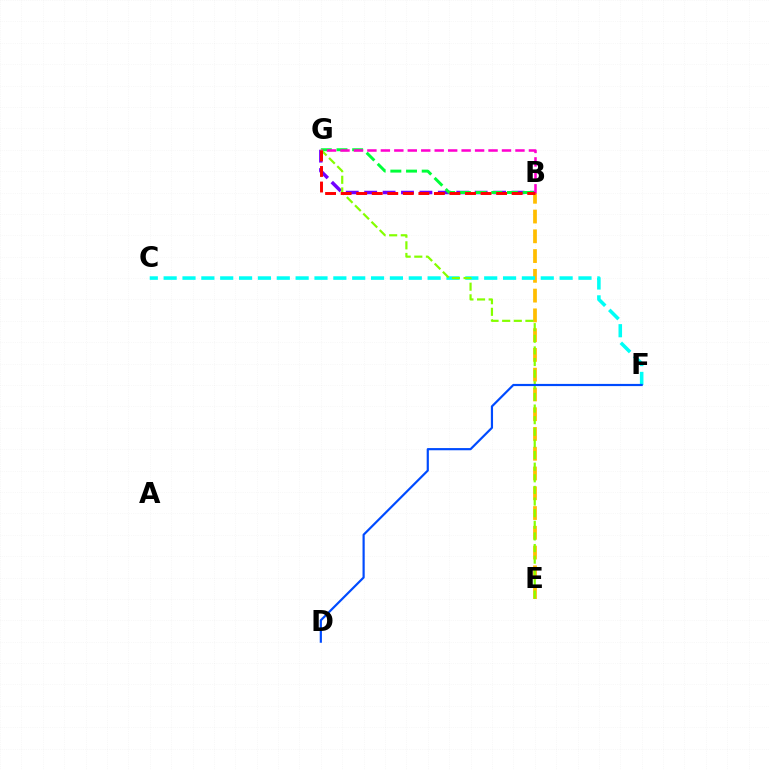{('B', 'E'): [{'color': '#ffbd00', 'line_style': 'dashed', 'thickness': 2.69}], ('B', 'G'): [{'color': '#7200ff', 'line_style': 'dashed', 'thickness': 2.5}, {'color': '#00ff39', 'line_style': 'dashed', 'thickness': 2.13}, {'color': '#ff00cf', 'line_style': 'dashed', 'thickness': 1.83}, {'color': '#ff0000', 'line_style': 'dashed', 'thickness': 2.11}], ('C', 'F'): [{'color': '#00fff6', 'line_style': 'dashed', 'thickness': 2.56}], ('E', 'G'): [{'color': '#84ff00', 'line_style': 'dashed', 'thickness': 1.58}], ('D', 'F'): [{'color': '#004bff', 'line_style': 'solid', 'thickness': 1.57}]}